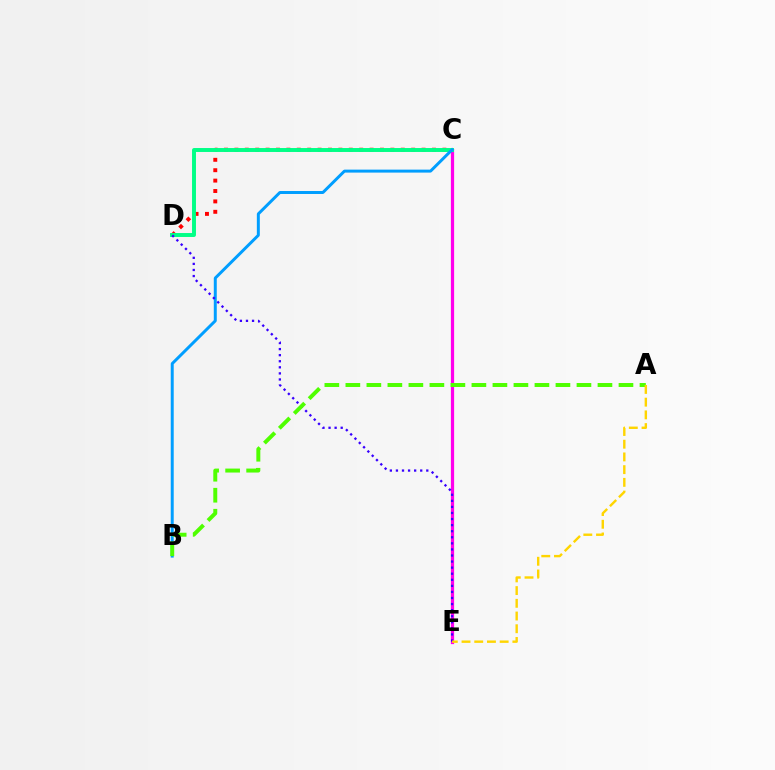{('C', 'D'): [{'color': '#ff0000', 'line_style': 'dotted', 'thickness': 2.83}, {'color': '#00ff86', 'line_style': 'solid', 'thickness': 2.83}], ('C', 'E'): [{'color': '#ff00ed', 'line_style': 'solid', 'thickness': 2.32}], ('B', 'C'): [{'color': '#009eff', 'line_style': 'solid', 'thickness': 2.14}], ('D', 'E'): [{'color': '#3700ff', 'line_style': 'dotted', 'thickness': 1.65}], ('A', 'B'): [{'color': '#4fff00', 'line_style': 'dashed', 'thickness': 2.85}], ('A', 'E'): [{'color': '#ffd500', 'line_style': 'dashed', 'thickness': 1.73}]}